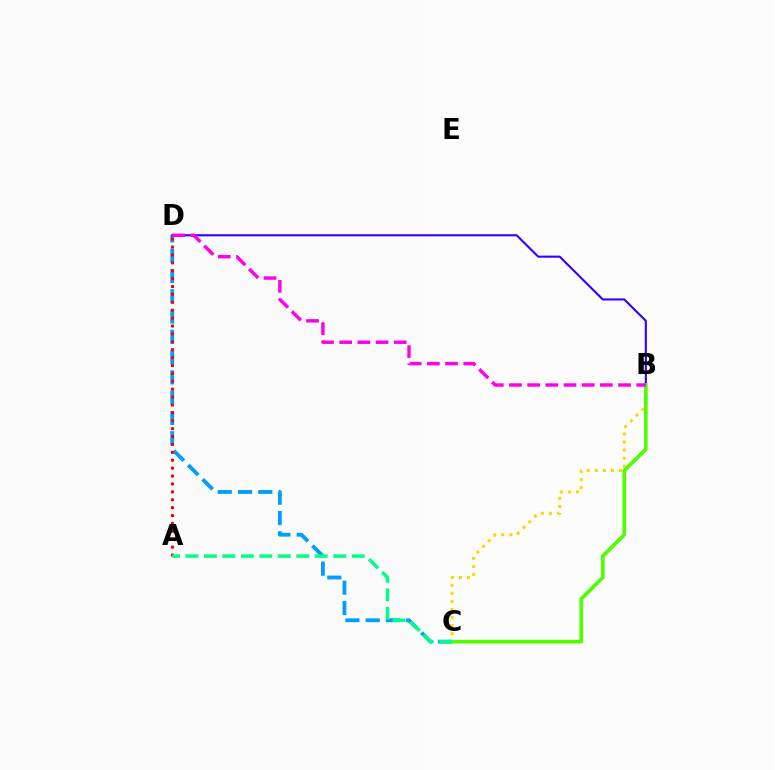{('C', 'D'): [{'color': '#009eff', 'line_style': 'dashed', 'thickness': 2.76}], ('B', 'C'): [{'color': '#ffd500', 'line_style': 'dotted', 'thickness': 2.19}, {'color': '#4fff00', 'line_style': 'solid', 'thickness': 2.66}], ('A', 'D'): [{'color': '#ff0000', 'line_style': 'dotted', 'thickness': 2.15}], ('B', 'D'): [{'color': '#3700ff', 'line_style': 'solid', 'thickness': 1.52}, {'color': '#ff00ed', 'line_style': 'dashed', 'thickness': 2.47}], ('A', 'C'): [{'color': '#00ff86', 'line_style': 'dashed', 'thickness': 2.51}]}